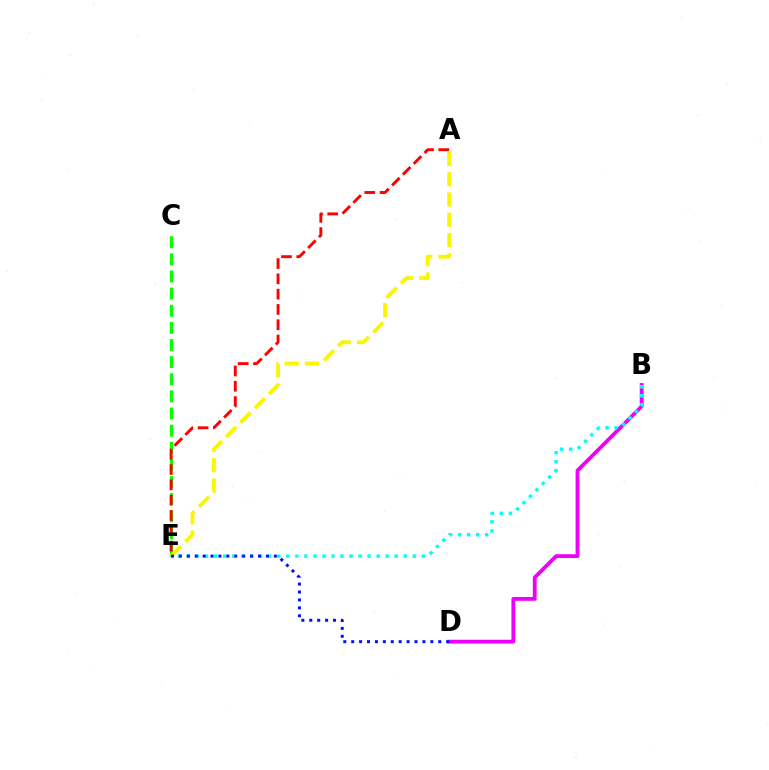{('C', 'E'): [{'color': '#08ff00', 'line_style': 'dashed', 'thickness': 2.33}], ('B', 'D'): [{'color': '#ee00ff', 'line_style': 'solid', 'thickness': 2.75}], ('A', 'E'): [{'color': '#ff0000', 'line_style': 'dashed', 'thickness': 2.08}, {'color': '#fcf500', 'line_style': 'dashed', 'thickness': 2.76}], ('B', 'E'): [{'color': '#00fff6', 'line_style': 'dotted', 'thickness': 2.45}], ('D', 'E'): [{'color': '#0010ff', 'line_style': 'dotted', 'thickness': 2.15}]}